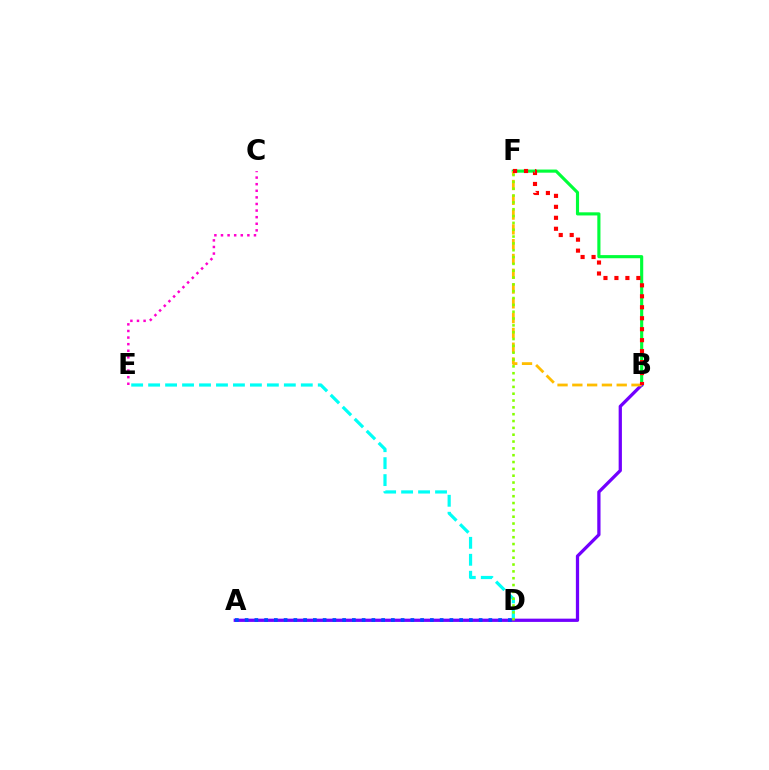{('B', 'F'): [{'color': '#00ff39', 'line_style': 'solid', 'thickness': 2.26}, {'color': '#ffbd00', 'line_style': 'dashed', 'thickness': 2.01}, {'color': '#ff0000', 'line_style': 'dotted', 'thickness': 2.98}], ('D', 'E'): [{'color': '#00fff6', 'line_style': 'dashed', 'thickness': 2.3}], ('C', 'E'): [{'color': '#ff00cf', 'line_style': 'dotted', 'thickness': 1.79}], ('A', 'B'): [{'color': '#7200ff', 'line_style': 'solid', 'thickness': 2.35}], ('D', 'F'): [{'color': '#84ff00', 'line_style': 'dotted', 'thickness': 1.86}], ('A', 'D'): [{'color': '#004bff', 'line_style': 'dotted', 'thickness': 2.65}]}